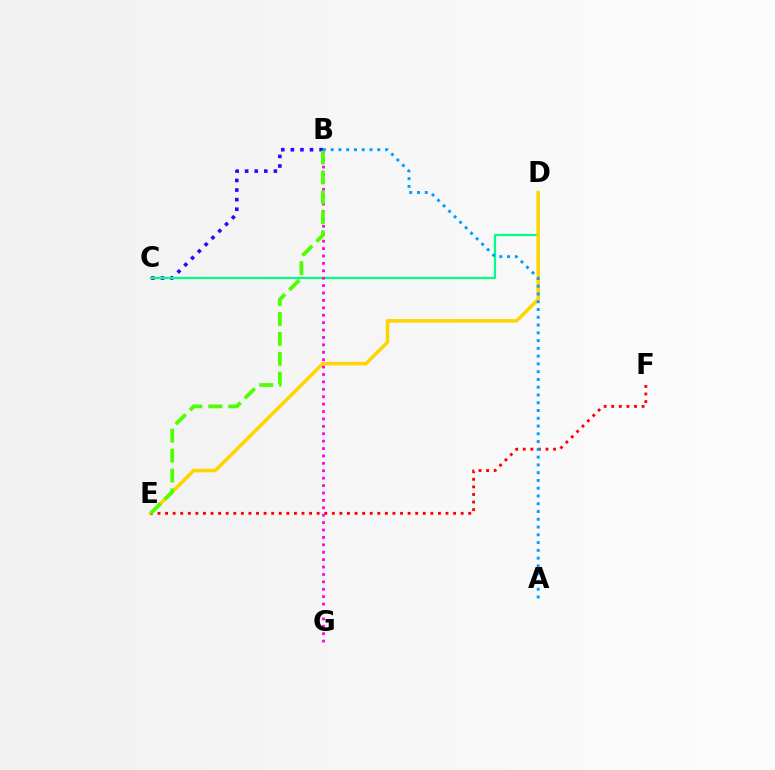{('B', 'C'): [{'color': '#3700ff', 'line_style': 'dotted', 'thickness': 2.6}], ('C', 'D'): [{'color': '#00ff86', 'line_style': 'solid', 'thickness': 1.6}], ('D', 'E'): [{'color': '#ffd500', 'line_style': 'solid', 'thickness': 2.53}], ('E', 'F'): [{'color': '#ff0000', 'line_style': 'dotted', 'thickness': 2.06}], ('A', 'B'): [{'color': '#009eff', 'line_style': 'dotted', 'thickness': 2.11}], ('B', 'G'): [{'color': '#ff00ed', 'line_style': 'dotted', 'thickness': 2.01}], ('B', 'E'): [{'color': '#4fff00', 'line_style': 'dashed', 'thickness': 2.71}]}